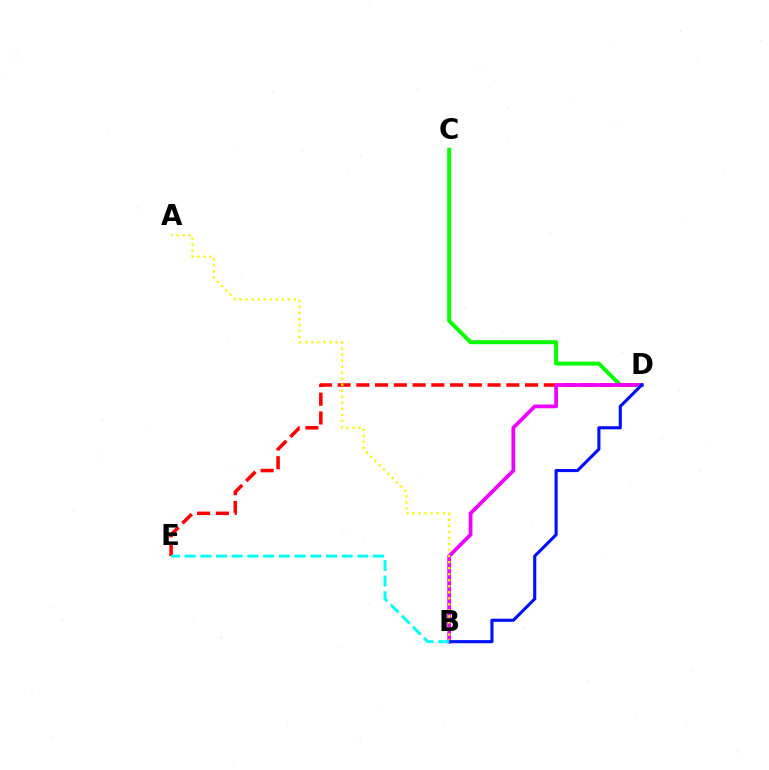{('C', 'D'): [{'color': '#08ff00', 'line_style': 'solid', 'thickness': 2.87}], ('D', 'E'): [{'color': '#ff0000', 'line_style': 'dashed', 'thickness': 2.55}], ('B', 'D'): [{'color': '#ee00ff', 'line_style': 'solid', 'thickness': 2.68}, {'color': '#0010ff', 'line_style': 'solid', 'thickness': 2.24}], ('A', 'B'): [{'color': '#fcf500', 'line_style': 'dotted', 'thickness': 1.64}], ('B', 'E'): [{'color': '#00fff6', 'line_style': 'dashed', 'thickness': 2.13}]}